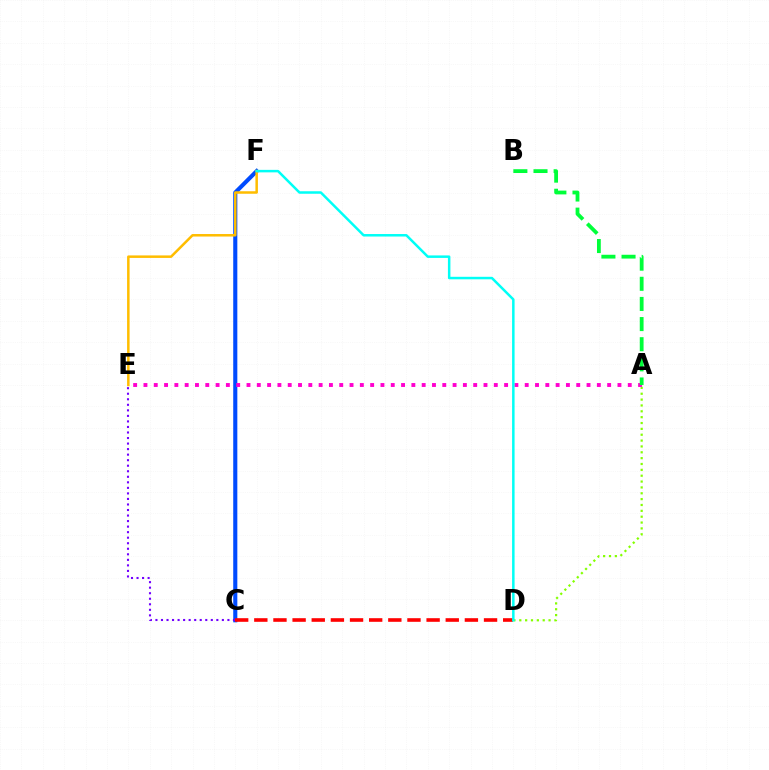{('A', 'D'): [{'color': '#84ff00', 'line_style': 'dotted', 'thickness': 1.59}], ('C', 'F'): [{'color': '#004bff', 'line_style': 'solid', 'thickness': 2.95}], ('E', 'F'): [{'color': '#ffbd00', 'line_style': 'solid', 'thickness': 1.81}], ('C', 'D'): [{'color': '#ff0000', 'line_style': 'dashed', 'thickness': 2.6}], ('A', 'E'): [{'color': '#ff00cf', 'line_style': 'dotted', 'thickness': 2.8}], ('C', 'E'): [{'color': '#7200ff', 'line_style': 'dotted', 'thickness': 1.5}], ('D', 'F'): [{'color': '#00fff6', 'line_style': 'solid', 'thickness': 1.8}], ('A', 'B'): [{'color': '#00ff39', 'line_style': 'dashed', 'thickness': 2.74}]}